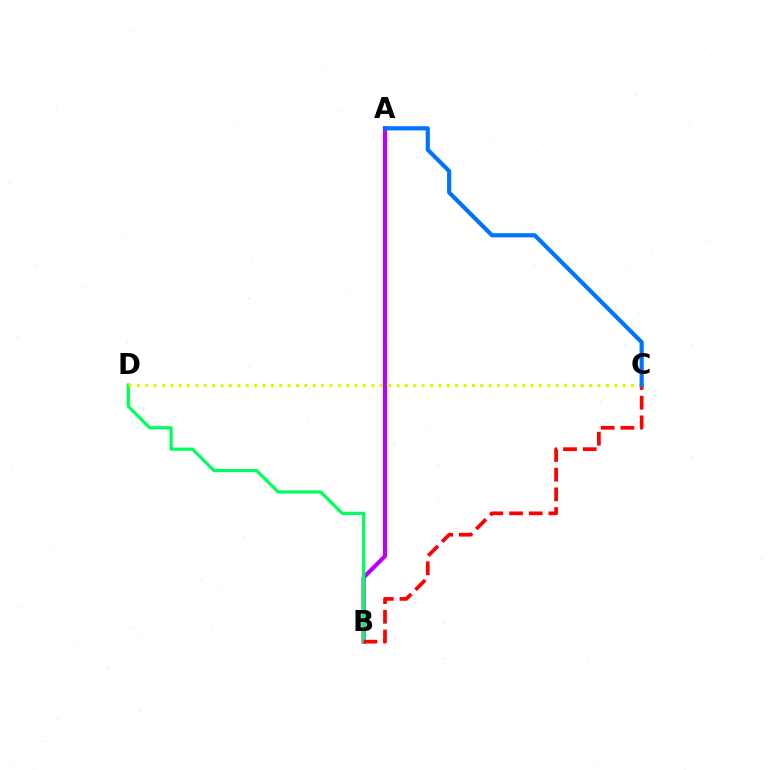{('A', 'B'): [{'color': '#b900ff', 'line_style': 'solid', 'thickness': 2.99}], ('B', 'D'): [{'color': '#00ff5c', 'line_style': 'solid', 'thickness': 2.32}], ('B', 'C'): [{'color': '#ff0000', 'line_style': 'dashed', 'thickness': 2.68}], ('C', 'D'): [{'color': '#d1ff00', 'line_style': 'dotted', 'thickness': 2.28}], ('A', 'C'): [{'color': '#0074ff', 'line_style': 'solid', 'thickness': 3.0}]}